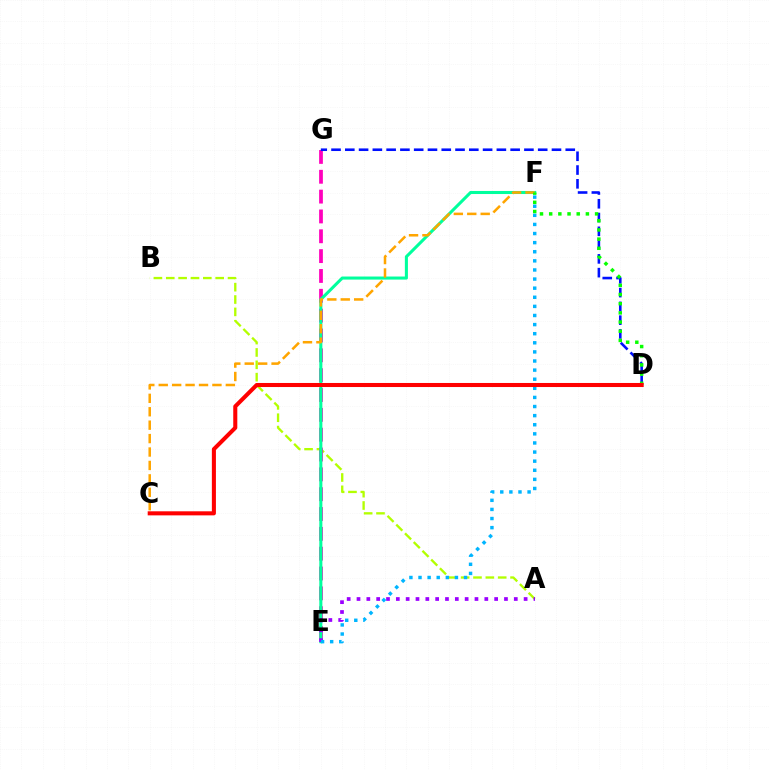{('A', 'B'): [{'color': '#b3ff00', 'line_style': 'dashed', 'thickness': 1.68}], ('E', 'G'): [{'color': '#ff00bd', 'line_style': 'dashed', 'thickness': 2.7}], ('E', 'F'): [{'color': '#00ff9d', 'line_style': 'solid', 'thickness': 2.2}, {'color': '#00b5ff', 'line_style': 'dotted', 'thickness': 2.47}], ('D', 'G'): [{'color': '#0010ff', 'line_style': 'dashed', 'thickness': 1.87}], ('C', 'F'): [{'color': '#ffa500', 'line_style': 'dashed', 'thickness': 1.82}], ('A', 'E'): [{'color': '#9b00ff', 'line_style': 'dotted', 'thickness': 2.67}], ('D', 'F'): [{'color': '#08ff00', 'line_style': 'dotted', 'thickness': 2.49}], ('C', 'D'): [{'color': '#ff0000', 'line_style': 'solid', 'thickness': 2.92}]}